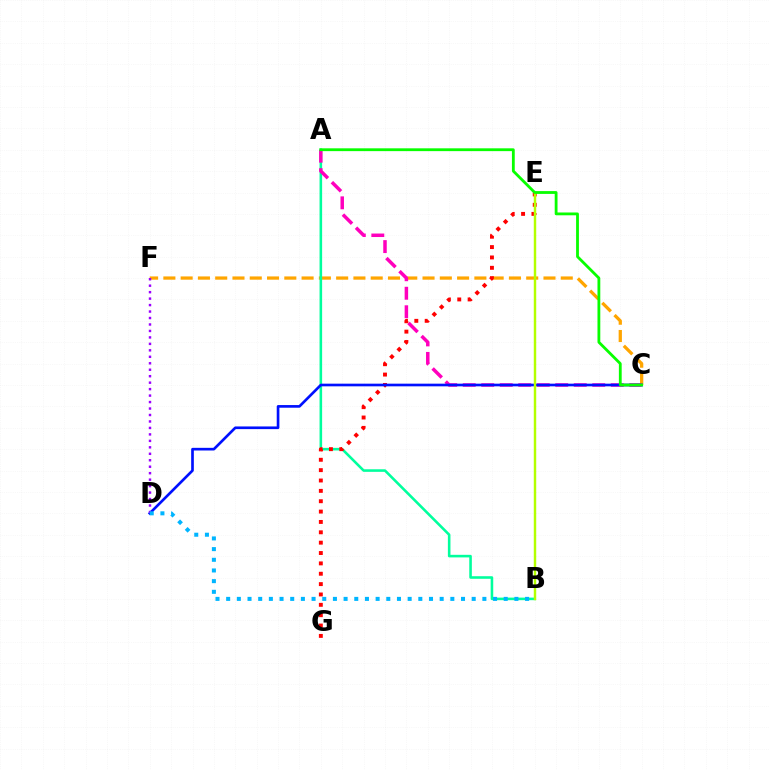{('C', 'F'): [{'color': '#ffa500', 'line_style': 'dashed', 'thickness': 2.35}], ('A', 'B'): [{'color': '#00ff9d', 'line_style': 'solid', 'thickness': 1.86}], ('A', 'C'): [{'color': '#ff00bd', 'line_style': 'dashed', 'thickness': 2.51}, {'color': '#08ff00', 'line_style': 'solid', 'thickness': 2.02}], ('E', 'G'): [{'color': '#ff0000', 'line_style': 'dotted', 'thickness': 2.81}], ('C', 'D'): [{'color': '#0010ff', 'line_style': 'solid', 'thickness': 1.92}], ('B', 'E'): [{'color': '#b3ff00', 'line_style': 'solid', 'thickness': 1.76}], ('D', 'F'): [{'color': '#9b00ff', 'line_style': 'dotted', 'thickness': 1.76}], ('B', 'D'): [{'color': '#00b5ff', 'line_style': 'dotted', 'thickness': 2.9}]}